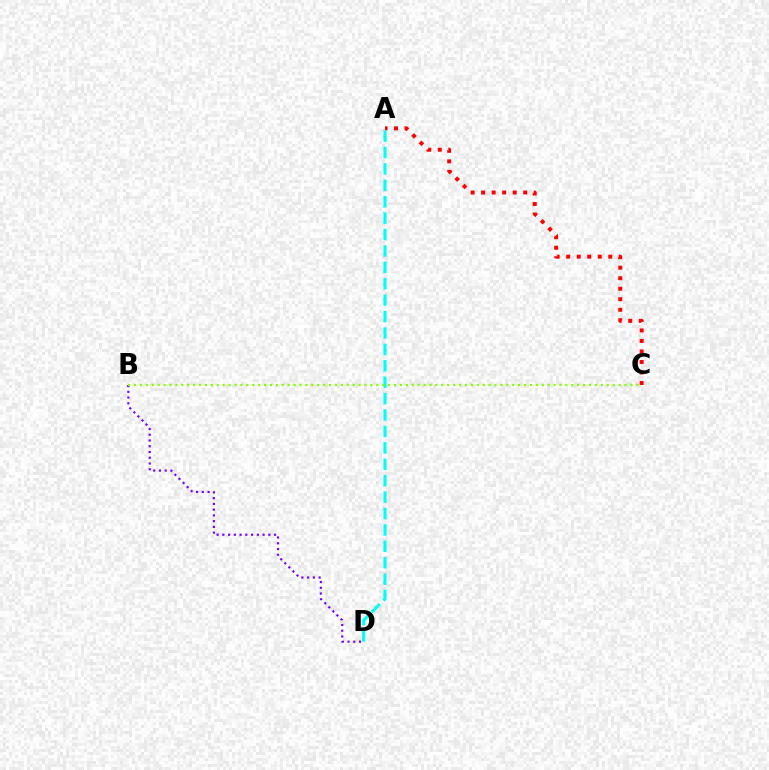{('A', 'C'): [{'color': '#ff0000', 'line_style': 'dotted', 'thickness': 2.86}], ('B', 'D'): [{'color': '#7200ff', 'line_style': 'dotted', 'thickness': 1.56}], ('A', 'D'): [{'color': '#00fff6', 'line_style': 'dashed', 'thickness': 2.23}], ('B', 'C'): [{'color': '#84ff00', 'line_style': 'dotted', 'thickness': 1.61}]}